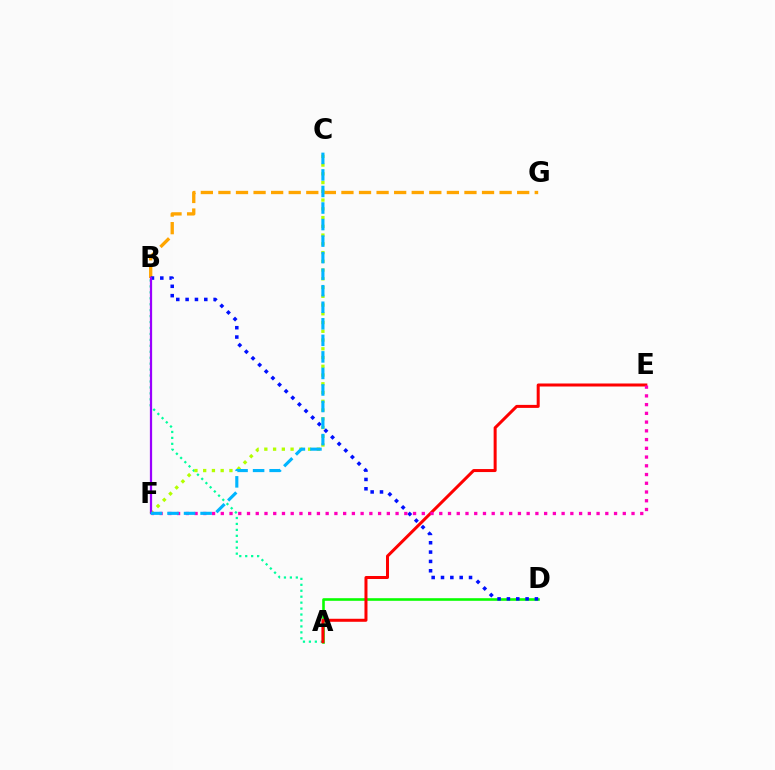{('A', 'D'): [{'color': '#08ff00', 'line_style': 'solid', 'thickness': 1.88}], ('A', 'B'): [{'color': '#00ff9d', 'line_style': 'dotted', 'thickness': 1.61}], ('B', 'G'): [{'color': '#ffa500', 'line_style': 'dashed', 'thickness': 2.39}], ('A', 'E'): [{'color': '#ff0000', 'line_style': 'solid', 'thickness': 2.17}], ('C', 'F'): [{'color': '#b3ff00', 'line_style': 'dotted', 'thickness': 2.38}, {'color': '#00b5ff', 'line_style': 'dashed', 'thickness': 2.25}], ('B', 'D'): [{'color': '#0010ff', 'line_style': 'dotted', 'thickness': 2.54}], ('E', 'F'): [{'color': '#ff00bd', 'line_style': 'dotted', 'thickness': 2.37}], ('B', 'F'): [{'color': '#9b00ff', 'line_style': 'solid', 'thickness': 1.61}]}